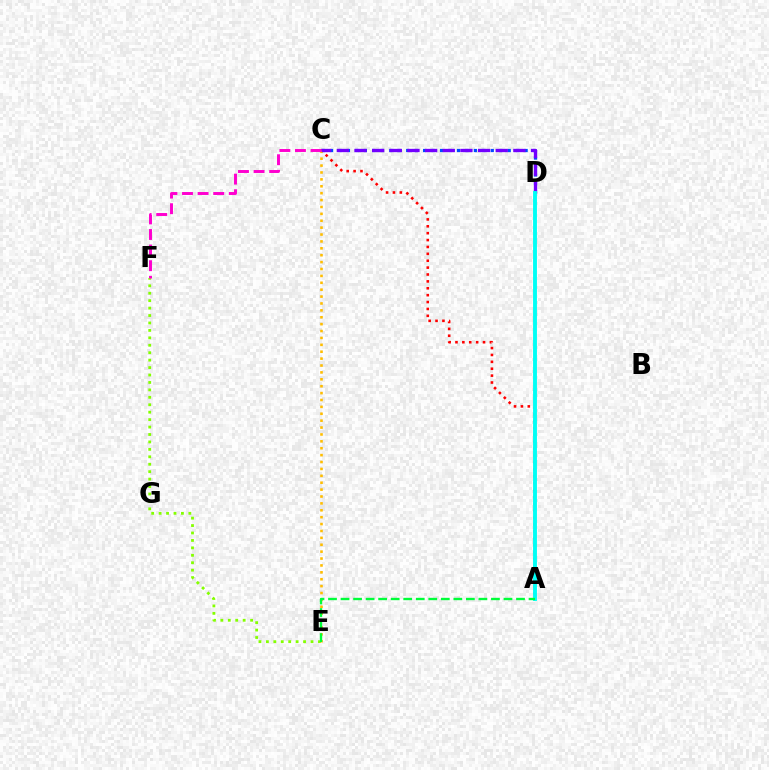{('A', 'C'): [{'color': '#ff0000', 'line_style': 'dotted', 'thickness': 1.87}], ('E', 'F'): [{'color': '#84ff00', 'line_style': 'dotted', 'thickness': 2.02}], ('C', 'D'): [{'color': '#004bff', 'line_style': 'dotted', 'thickness': 2.3}, {'color': '#7200ff', 'line_style': 'dashed', 'thickness': 2.4}], ('C', 'E'): [{'color': '#ffbd00', 'line_style': 'dotted', 'thickness': 1.87}], ('C', 'F'): [{'color': '#ff00cf', 'line_style': 'dashed', 'thickness': 2.12}], ('A', 'D'): [{'color': '#00fff6', 'line_style': 'solid', 'thickness': 2.8}], ('A', 'E'): [{'color': '#00ff39', 'line_style': 'dashed', 'thickness': 1.7}]}